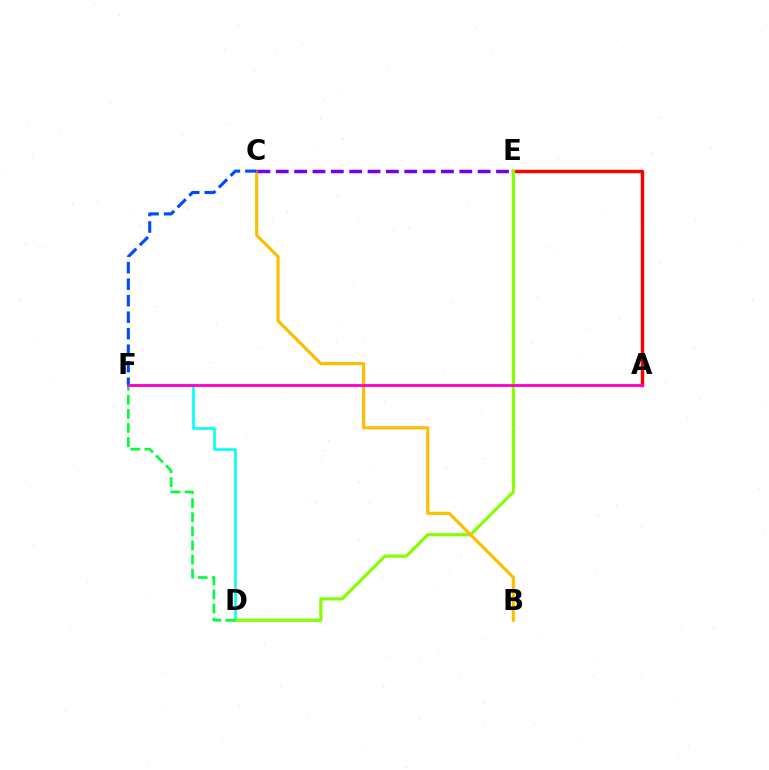{('A', 'E'): [{'color': '#ff0000', 'line_style': 'solid', 'thickness': 2.46}], ('D', 'F'): [{'color': '#00fff6', 'line_style': 'solid', 'thickness': 1.87}, {'color': '#00ff39', 'line_style': 'dashed', 'thickness': 1.91}], ('D', 'E'): [{'color': '#84ff00', 'line_style': 'solid', 'thickness': 2.28}], ('B', 'C'): [{'color': '#ffbd00', 'line_style': 'solid', 'thickness': 2.27}], ('C', 'F'): [{'color': '#004bff', 'line_style': 'dashed', 'thickness': 2.24}], ('C', 'E'): [{'color': '#7200ff', 'line_style': 'dashed', 'thickness': 2.49}], ('A', 'F'): [{'color': '#ff00cf', 'line_style': 'solid', 'thickness': 2.04}]}